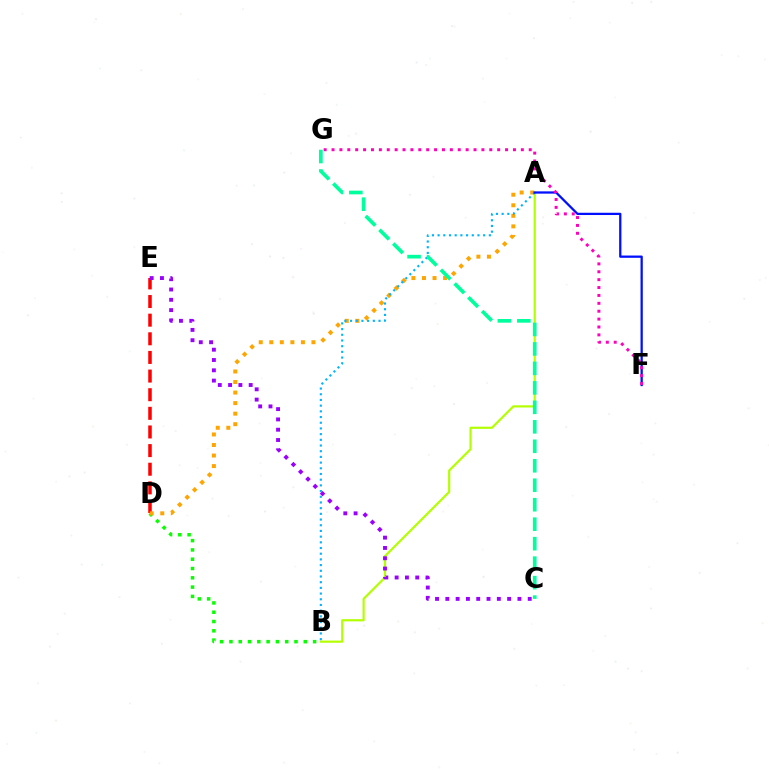{('B', 'D'): [{'color': '#08ff00', 'line_style': 'dotted', 'thickness': 2.53}], ('A', 'B'): [{'color': '#b3ff00', 'line_style': 'solid', 'thickness': 1.57}, {'color': '#00b5ff', 'line_style': 'dotted', 'thickness': 1.55}], ('D', 'E'): [{'color': '#ff0000', 'line_style': 'dashed', 'thickness': 2.53}], ('A', 'D'): [{'color': '#ffa500', 'line_style': 'dotted', 'thickness': 2.87}], ('C', 'E'): [{'color': '#9b00ff', 'line_style': 'dotted', 'thickness': 2.8}], ('A', 'F'): [{'color': '#0010ff', 'line_style': 'solid', 'thickness': 1.64}], ('C', 'G'): [{'color': '#00ff9d', 'line_style': 'dashed', 'thickness': 2.65}], ('F', 'G'): [{'color': '#ff00bd', 'line_style': 'dotted', 'thickness': 2.14}]}